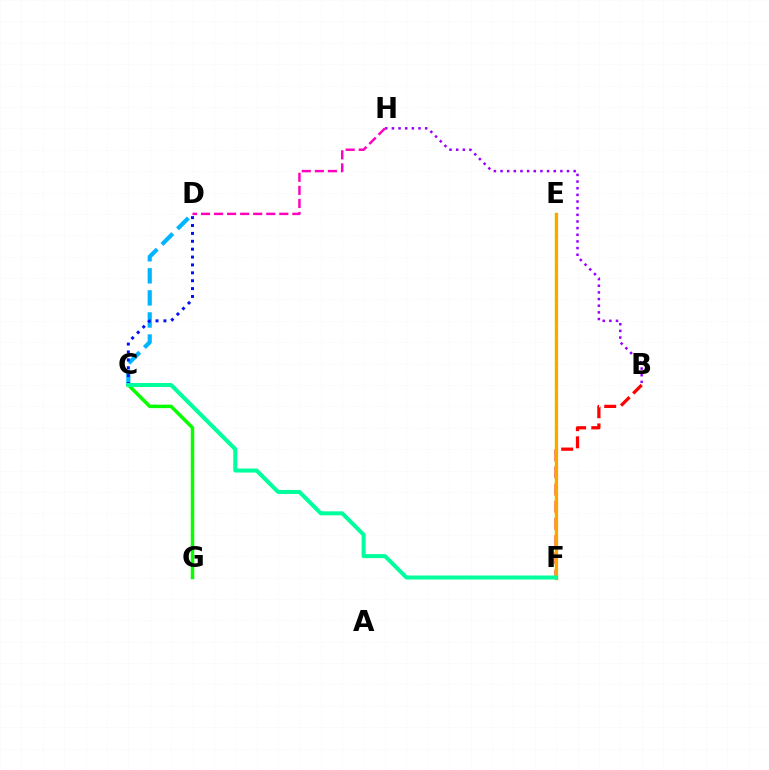{('C', 'D'): [{'color': '#00b5ff', 'line_style': 'dashed', 'thickness': 3.0}, {'color': '#0010ff', 'line_style': 'dotted', 'thickness': 2.14}], ('C', 'G'): [{'color': '#08ff00', 'line_style': 'solid', 'thickness': 2.51}], ('B', 'F'): [{'color': '#ff0000', 'line_style': 'dashed', 'thickness': 2.33}], ('B', 'H'): [{'color': '#9b00ff', 'line_style': 'dotted', 'thickness': 1.81}], ('D', 'H'): [{'color': '#ff00bd', 'line_style': 'dashed', 'thickness': 1.77}], ('E', 'F'): [{'color': '#b3ff00', 'line_style': 'solid', 'thickness': 1.68}, {'color': '#ffa500', 'line_style': 'solid', 'thickness': 2.33}], ('C', 'F'): [{'color': '#00ff9d', 'line_style': 'solid', 'thickness': 2.89}]}